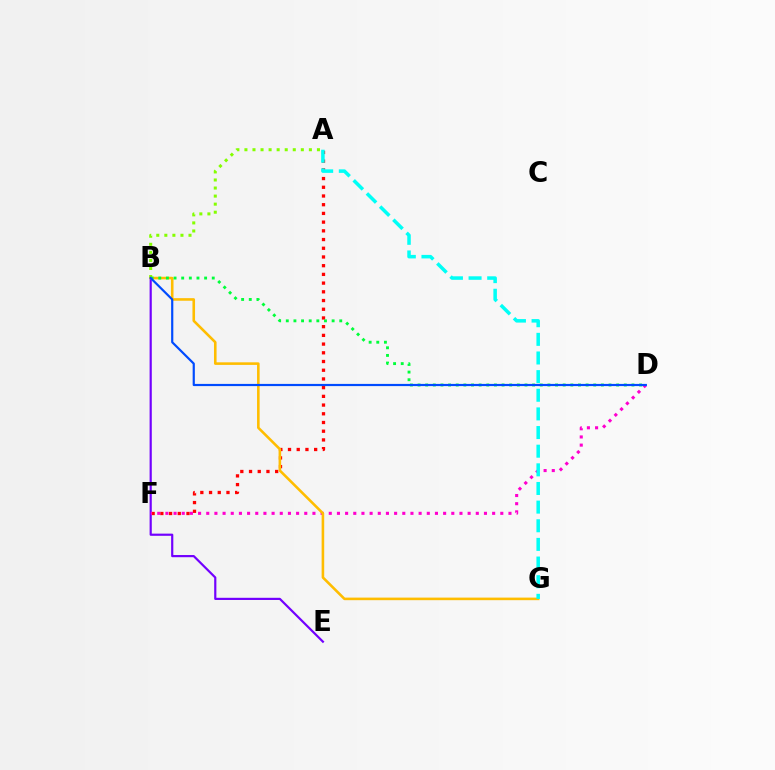{('A', 'F'): [{'color': '#ff0000', 'line_style': 'dotted', 'thickness': 2.37}], ('B', 'E'): [{'color': '#7200ff', 'line_style': 'solid', 'thickness': 1.57}], ('A', 'B'): [{'color': '#84ff00', 'line_style': 'dotted', 'thickness': 2.19}], ('D', 'F'): [{'color': '#ff00cf', 'line_style': 'dotted', 'thickness': 2.22}], ('B', 'G'): [{'color': '#ffbd00', 'line_style': 'solid', 'thickness': 1.86}], ('A', 'G'): [{'color': '#00fff6', 'line_style': 'dashed', 'thickness': 2.53}], ('B', 'D'): [{'color': '#00ff39', 'line_style': 'dotted', 'thickness': 2.08}, {'color': '#004bff', 'line_style': 'solid', 'thickness': 1.57}]}